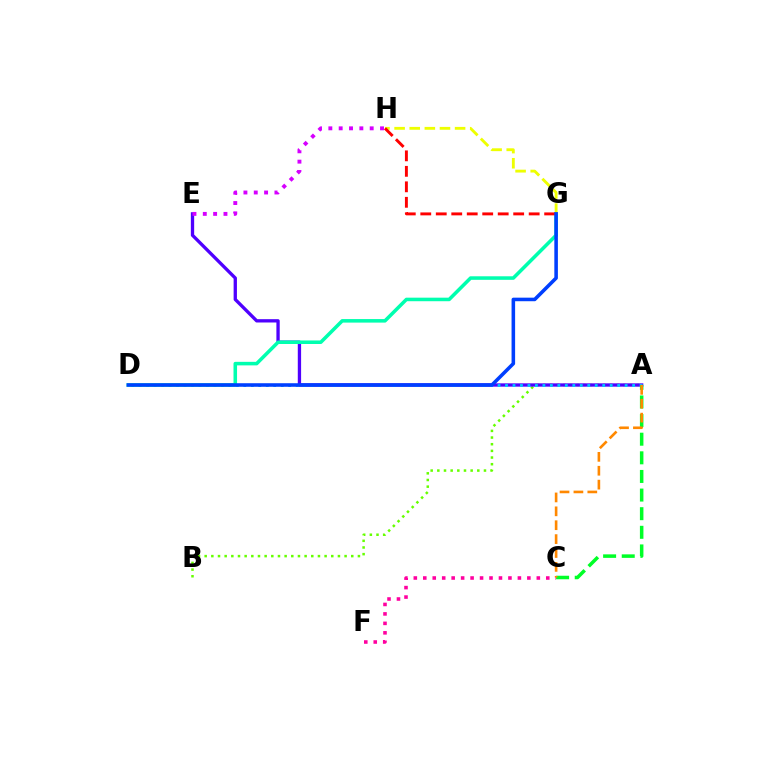{('A', 'B'): [{'color': '#66ff00', 'line_style': 'dotted', 'thickness': 1.81}], ('A', 'E'): [{'color': '#4f00ff', 'line_style': 'solid', 'thickness': 2.39}], ('A', 'D'): [{'color': '#00c7ff', 'line_style': 'dotted', 'thickness': 2.03}], ('A', 'C'): [{'color': '#00ff27', 'line_style': 'dashed', 'thickness': 2.53}, {'color': '#ff8800', 'line_style': 'dashed', 'thickness': 1.89}], ('D', 'G'): [{'color': '#00ffaf', 'line_style': 'solid', 'thickness': 2.55}, {'color': '#003fff', 'line_style': 'solid', 'thickness': 2.56}], ('G', 'H'): [{'color': '#eeff00', 'line_style': 'dashed', 'thickness': 2.05}, {'color': '#ff0000', 'line_style': 'dashed', 'thickness': 2.1}], ('E', 'H'): [{'color': '#d600ff', 'line_style': 'dotted', 'thickness': 2.81}], ('C', 'F'): [{'color': '#ff00a0', 'line_style': 'dotted', 'thickness': 2.57}]}